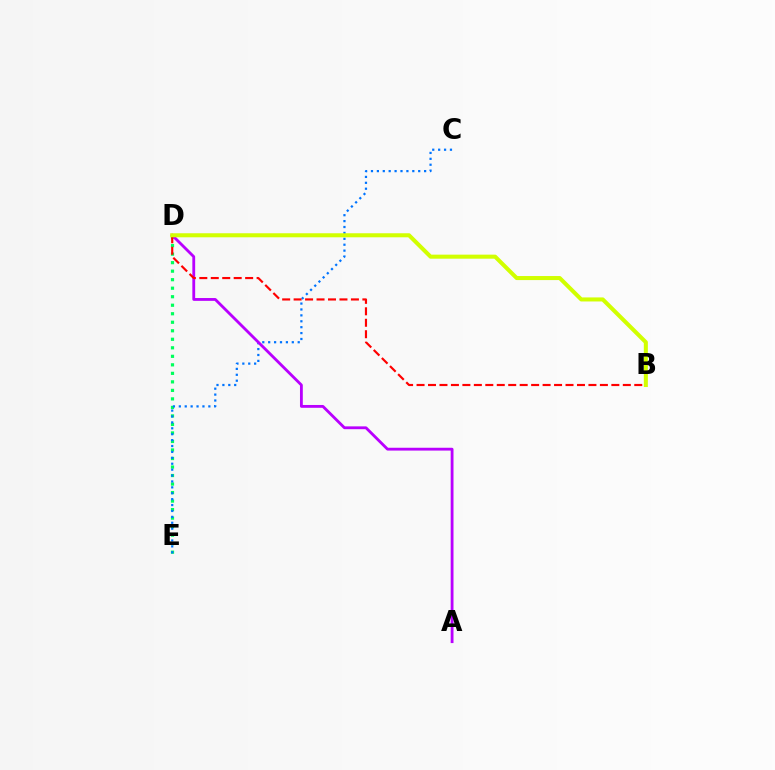{('D', 'E'): [{'color': '#00ff5c', 'line_style': 'dotted', 'thickness': 2.31}], ('C', 'E'): [{'color': '#0074ff', 'line_style': 'dotted', 'thickness': 1.6}], ('A', 'D'): [{'color': '#b900ff', 'line_style': 'solid', 'thickness': 2.03}], ('B', 'D'): [{'color': '#ff0000', 'line_style': 'dashed', 'thickness': 1.56}, {'color': '#d1ff00', 'line_style': 'solid', 'thickness': 2.91}]}